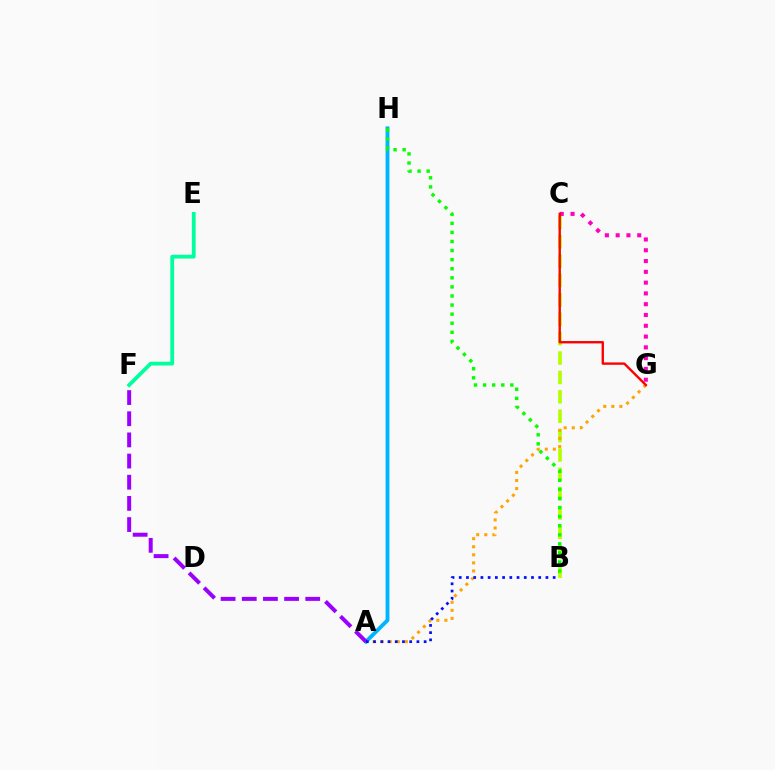{('B', 'C'): [{'color': '#b3ff00', 'line_style': 'dashed', 'thickness': 2.63}], ('E', 'F'): [{'color': '#00ff9d', 'line_style': 'solid', 'thickness': 2.72}], ('A', 'H'): [{'color': '#00b5ff', 'line_style': 'solid', 'thickness': 2.78}], ('C', 'G'): [{'color': '#ff00bd', 'line_style': 'dotted', 'thickness': 2.93}, {'color': '#ff0000', 'line_style': 'solid', 'thickness': 1.71}], ('A', 'G'): [{'color': '#ffa500', 'line_style': 'dotted', 'thickness': 2.19}], ('B', 'H'): [{'color': '#08ff00', 'line_style': 'dotted', 'thickness': 2.47}], ('A', 'F'): [{'color': '#9b00ff', 'line_style': 'dashed', 'thickness': 2.87}], ('A', 'B'): [{'color': '#0010ff', 'line_style': 'dotted', 'thickness': 1.96}]}